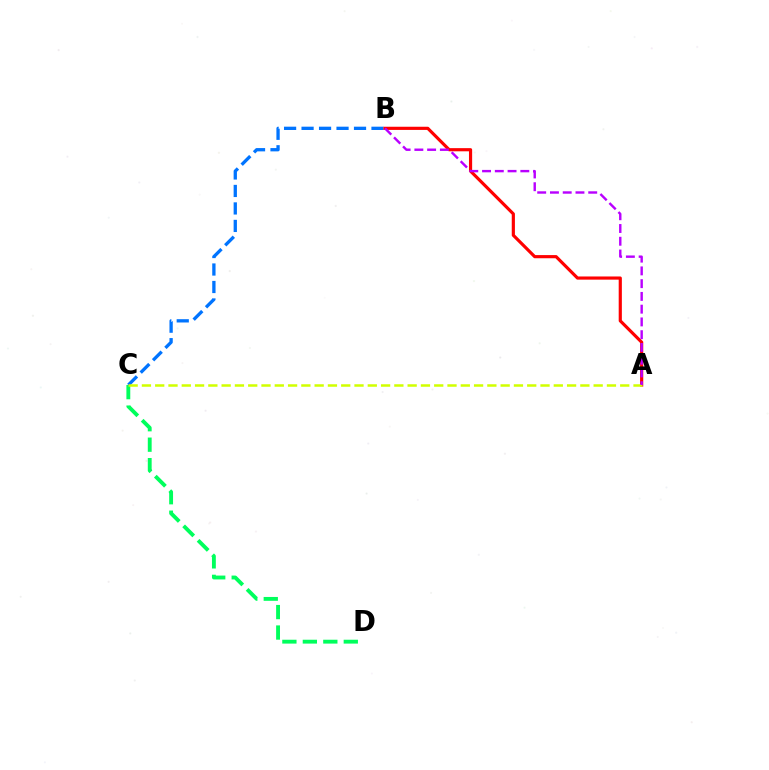{('C', 'D'): [{'color': '#00ff5c', 'line_style': 'dashed', 'thickness': 2.78}], ('B', 'C'): [{'color': '#0074ff', 'line_style': 'dashed', 'thickness': 2.38}], ('A', 'B'): [{'color': '#ff0000', 'line_style': 'solid', 'thickness': 2.28}, {'color': '#b900ff', 'line_style': 'dashed', 'thickness': 1.73}], ('A', 'C'): [{'color': '#d1ff00', 'line_style': 'dashed', 'thickness': 1.8}]}